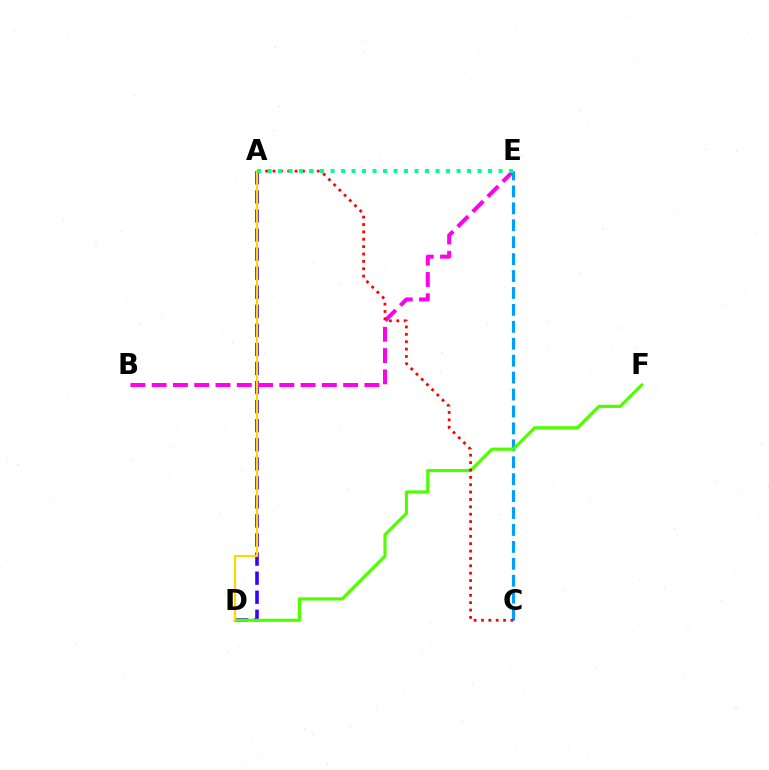{('A', 'D'): [{'color': '#3700ff', 'line_style': 'dashed', 'thickness': 2.59}, {'color': '#ffd500', 'line_style': 'solid', 'thickness': 1.53}], ('B', 'E'): [{'color': '#ff00ed', 'line_style': 'dashed', 'thickness': 2.89}], ('C', 'E'): [{'color': '#009eff', 'line_style': 'dashed', 'thickness': 2.3}], ('D', 'F'): [{'color': '#4fff00', 'line_style': 'solid', 'thickness': 2.28}], ('A', 'C'): [{'color': '#ff0000', 'line_style': 'dotted', 'thickness': 2.0}], ('A', 'E'): [{'color': '#00ff86', 'line_style': 'dotted', 'thickness': 2.85}]}